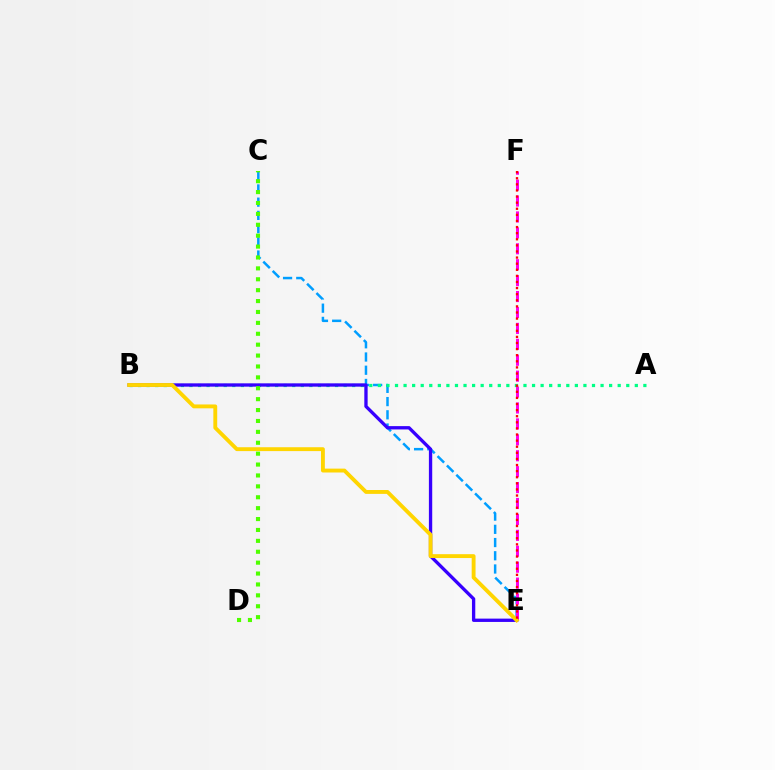{('C', 'E'): [{'color': '#009eff', 'line_style': 'dashed', 'thickness': 1.8}], ('E', 'F'): [{'color': '#ff00ed', 'line_style': 'dashed', 'thickness': 2.16}, {'color': '#ff0000', 'line_style': 'dotted', 'thickness': 1.66}], ('A', 'B'): [{'color': '#00ff86', 'line_style': 'dotted', 'thickness': 2.33}], ('B', 'E'): [{'color': '#3700ff', 'line_style': 'solid', 'thickness': 2.39}, {'color': '#ffd500', 'line_style': 'solid', 'thickness': 2.79}], ('C', 'D'): [{'color': '#4fff00', 'line_style': 'dotted', 'thickness': 2.96}]}